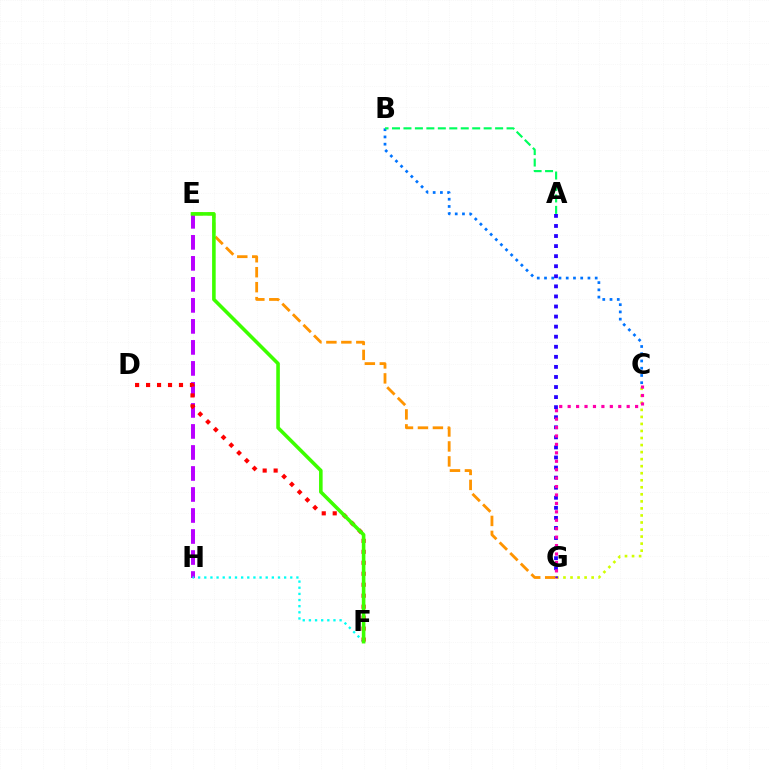{('B', 'C'): [{'color': '#0074ff', 'line_style': 'dotted', 'thickness': 1.97}], ('E', 'H'): [{'color': '#b900ff', 'line_style': 'dashed', 'thickness': 2.85}], ('C', 'G'): [{'color': '#d1ff00', 'line_style': 'dotted', 'thickness': 1.91}, {'color': '#ff00ac', 'line_style': 'dotted', 'thickness': 2.29}], ('A', 'G'): [{'color': '#2500ff', 'line_style': 'dotted', 'thickness': 2.73}], ('F', 'H'): [{'color': '#00fff6', 'line_style': 'dotted', 'thickness': 1.67}], ('D', 'F'): [{'color': '#ff0000', 'line_style': 'dotted', 'thickness': 2.98}], ('A', 'B'): [{'color': '#00ff5c', 'line_style': 'dashed', 'thickness': 1.56}], ('E', 'G'): [{'color': '#ff9400', 'line_style': 'dashed', 'thickness': 2.03}], ('E', 'F'): [{'color': '#3dff00', 'line_style': 'solid', 'thickness': 2.58}]}